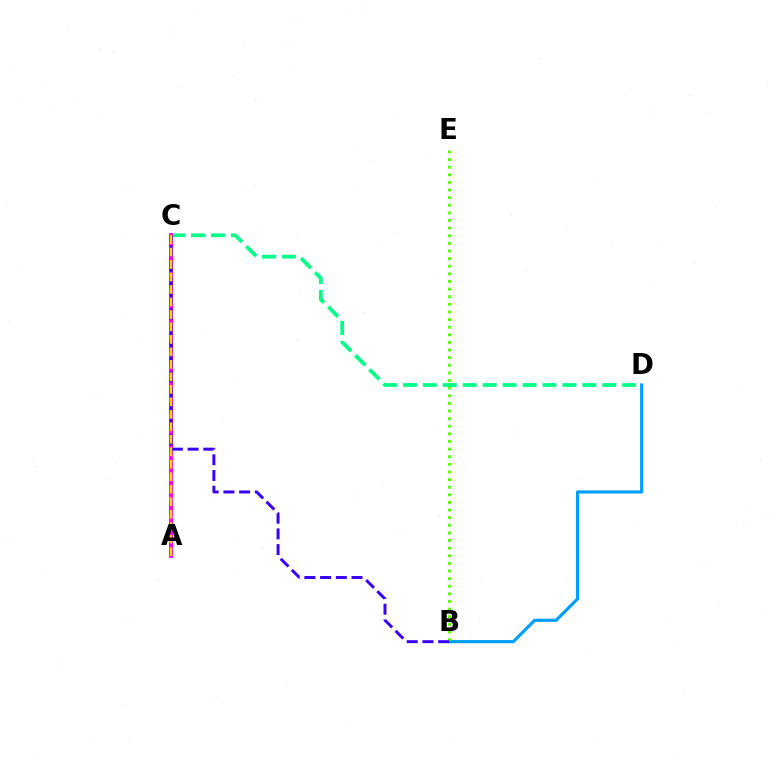{('C', 'D'): [{'color': '#00ff86', 'line_style': 'dashed', 'thickness': 2.71}], ('A', 'C'): [{'color': '#ff0000', 'line_style': 'dashed', 'thickness': 2.79}, {'color': '#ff00ed', 'line_style': 'solid', 'thickness': 2.73}, {'color': '#ffd500', 'line_style': 'dashed', 'thickness': 1.7}], ('B', 'D'): [{'color': '#009eff', 'line_style': 'solid', 'thickness': 2.28}], ('B', 'E'): [{'color': '#4fff00', 'line_style': 'dotted', 'thickness': 2.07}], ('B', 'C'): [{'color': '#3700ff', 'line_style': 'dashed', 'thickness': 2.14}]}